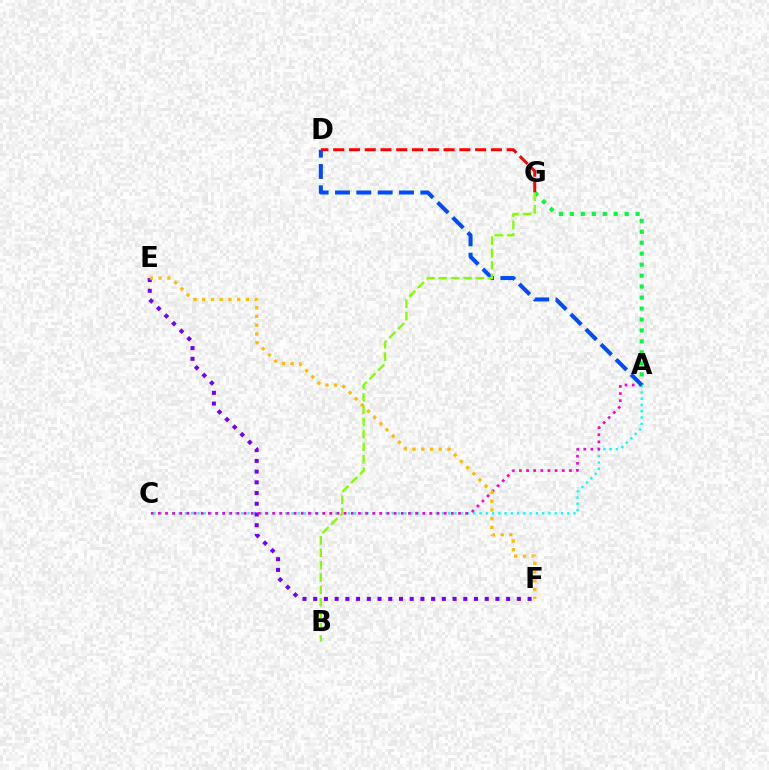{('A', 'C'): [{'color': '#00fff6', 'line_style': 'dotted', 'thickness': 1.7}, {'color': '#ff00cf', 'line_style': 'dotted', 'thickness': 1.94}], ('E', 'F'): [{'color': '#7200ff', 'line_style': 'dotted', 'thickness': 2.91}, {'color': '#ffbd00', 'line_style': 'dotted', 'thickness': 2.38}], ('A', 'G'): [{'color': '#00ff39', 'line_style': 'dotted', 'thickness': 2.98}], ('A', 'D'): [{'color': '#004bff', 'line_style': 'dashed', 'thickness': 2.9}], ('D', 'G'): [{'color': '#ff0000', 'line_style': 'dashed', 'thickness': 2.14}], ('B', 'G'): [{'color': '#84ff00', 'line_style': 'dashed', 'thickness': 1.68}]}